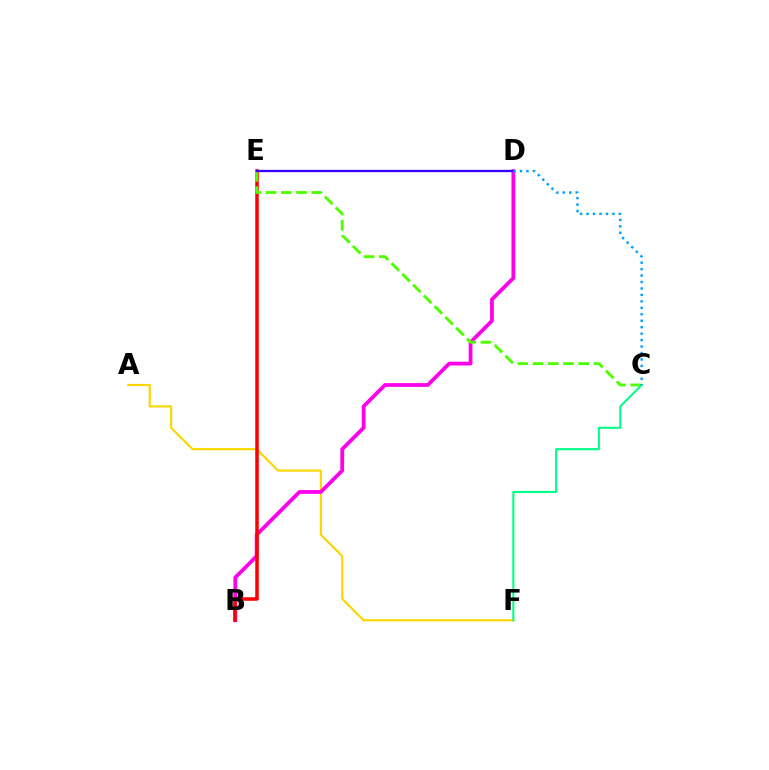{('A', 'F'): [{'color': '#ffd500', 'line_style': 'solid', 'thickness': 1.56}], ('B', 'D'): [{'color': '#ff00ed', 'line_style': 'solid', 'thickness': 2.72}], ('B', 'E'): [{'color': '#ff0000', 'line_style': 'solid', 'thickness': 2.54}], ('C', 'E'): [{'color': '#4fff00', 'line_style': 'dashed', 'thickness': 2.07}], ('C', 'F'): [{'color': '#00ff86', 'line_style': 'solid', 'thickness': 1.5}], ('D', 'E'): [{'color': '#3700ff', 'line_style': 'solid', 'thickness': 1.67}], ('C', 'D'): [{'color': '#009eff', 'line_style': 'dotted', 'thickness': 1.75}]}